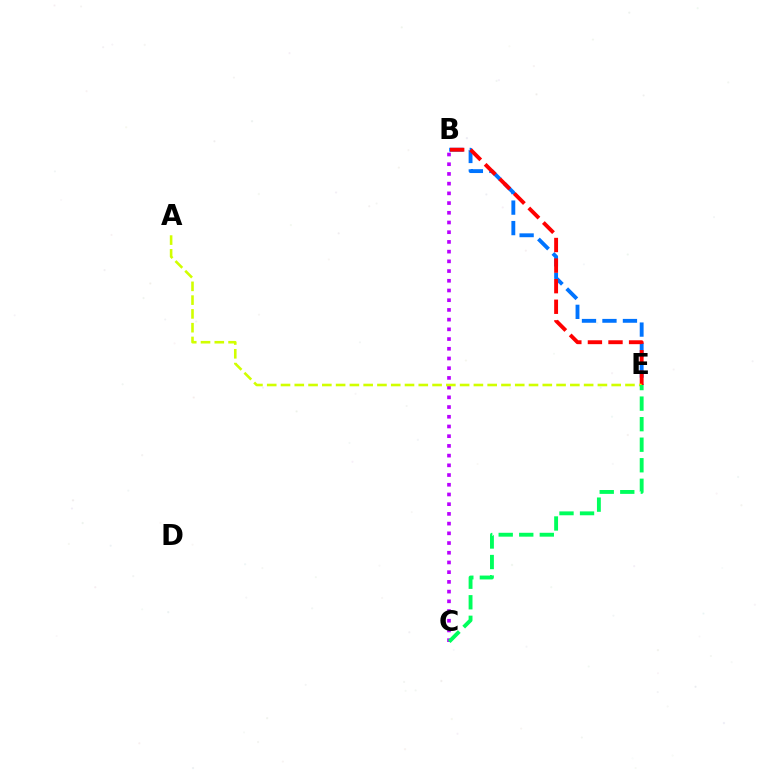{('B', 'C'): [{'color': '#b900ff', 'line_style': 'dotted', 'thickness': 2.64}], ('B', 'E'): [{'color': '#0074ff', 'line_style': 'dashed', 'thickness': 2.78}, {'color': '#ff0000', 'line_style': 'dashed', 'thickness': 2.8}], ('A', 'E'): [{'color': '#d1ff00', 'line_style': 'dashed', 'thickness': 1.87}], ('C', 'E'): [{'color': '#00ff5c', 'line_style': 'dashed', 'thickness': 2.79}]}